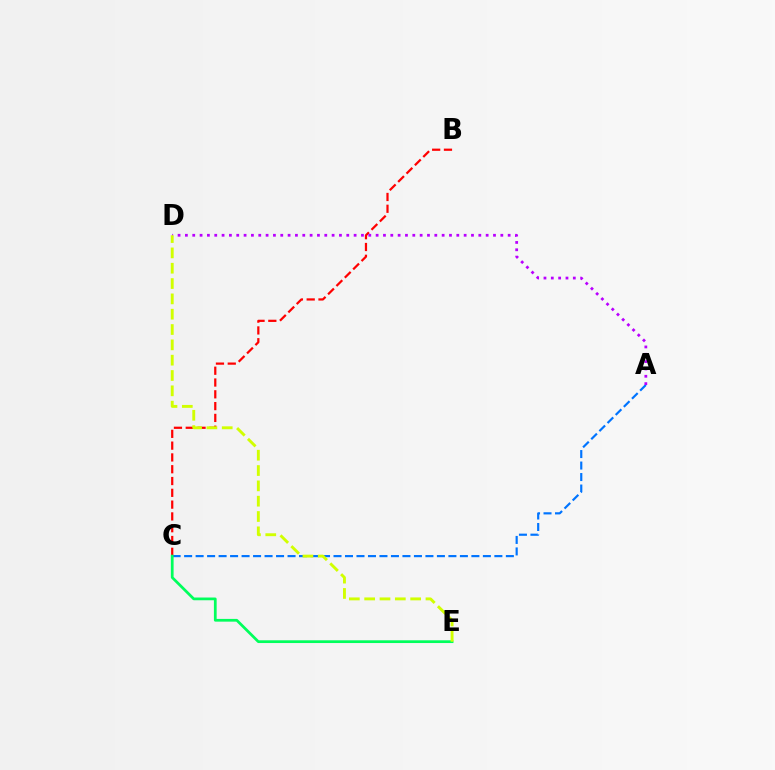{('A', 'C'): [{'color': '#0074ff', 'line_style': 'dashed', 'thickness': 1.56}], ('B', 'C'): [{'color': '#ff0000', 'line_style': 'dashed', 'thickness': 1.6}], ('C', 'E'): [{'color': '#00ff5c', 'line_style': 'solid', 'thickness': 1.97}], ('A', 'D'): [{'color': '#b900ff', 'line_style': 'dotted', 'thickness': 1.99}], ('D', 'E'): [{'color': '#d1ff00', 'line_style': 'dashed', 'thickness': 2.08}]}